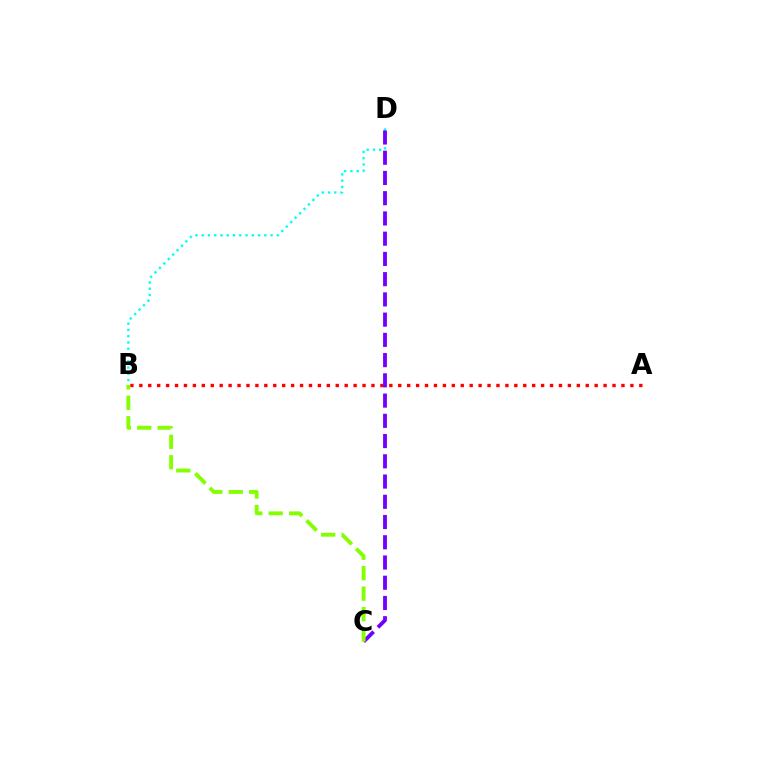{('B', 'D'): [{'color': '#00fff6', 'line_style': 'dotted', 'thickness': 1.7}], ('A', 'B'): [{'color': '#ff0000', 'line_style': 'dotted', 'thickness': 2.43}], ('C', 'D'): [{'color': '#7200ff', 'line_style': 'dashed', 'thickness': 2.75}], ('B', 'C'): [{'color': '#84ff00', 'line_style': 'dashed', 'thickness': 2.78}]}